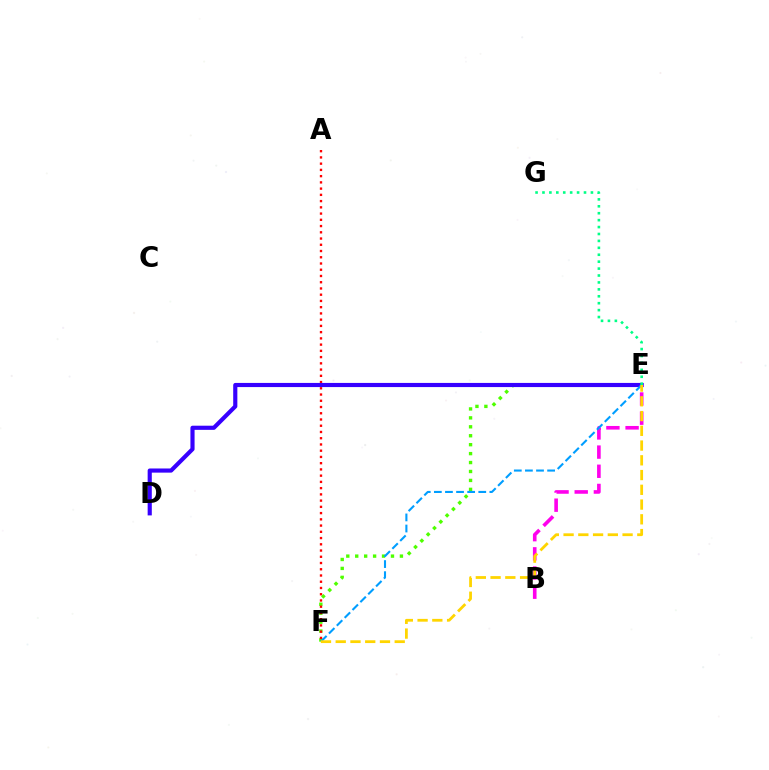{('E', 'F'): [{'color': '#4fff00', 'line_style': 'dotted', 'thickness': 2.43}, {'color': '#009eff', 'line_style': 'dashed', 'thickness': 1.51}, {'color': '#ffd500', 'line_style': 'dashed', 'thickness': 2.0}], ('A', 'F'): [{'color': '#ff0000', 'line_style': 'dotted', 'thickness': 1.7}], ('D', 'E'): [{'color': '#3700ff', 'line_style': 'solid', 'thickness': 2.99}], ('B', 'E'): [{'color': '#ff00ed', 'line_style': 'dashed', 'thickness': 2.6}], ('E', 'G'): [{'color': '#00ff86', 'line_style': 'dotted', 'thickness': 1.88}]}